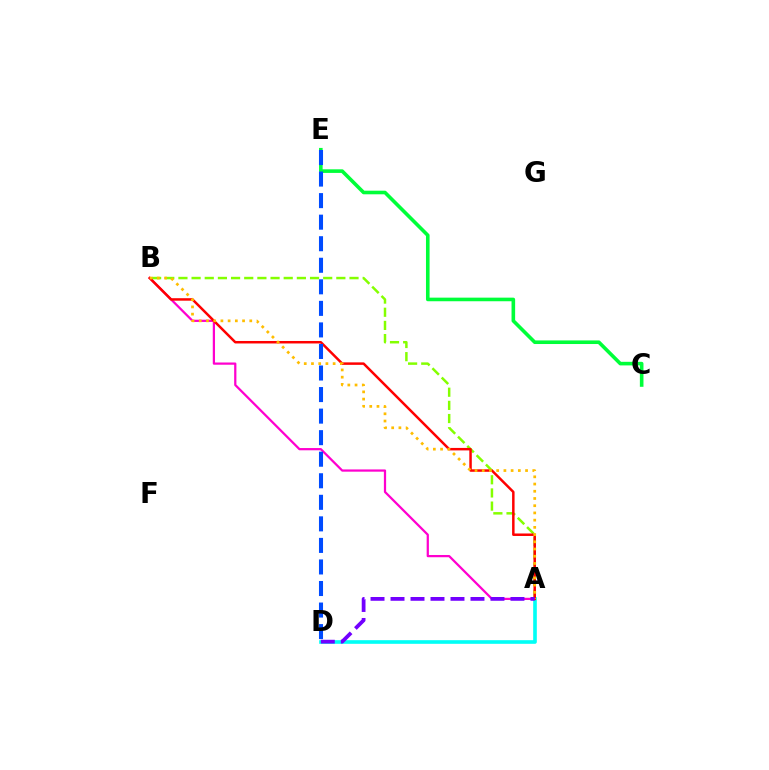{('A', 'D'): [{'color': '#00fff6', 'line_style': 'solid', 'thickness': 2.62}, {'color': '#7200ff', 'line_style': 'dashed', 'thickness': 2.72}], ('A', 'B'): [{'color': '#84ff00', 'line_style': 'dashed', 'thickness': 1.79}, {'color': '#ff00cf', 'line_style': 'solid', 'thickness': 1.61}, {'color': '#ff0000', 'line_style': 'solid', 'thickness': 1.79}, {'color': '#ffbd00', 'line_style': 'dotted', 'thickness': 1.96}], ('C', 'E'): [{'color': '#00ff39', 'line_style': 'solid', 'thickness': 2.59}], ('D', 'E'): [{'color': '#004bff', 'line_style': 'dashed', 'thickness': 2.93}]}